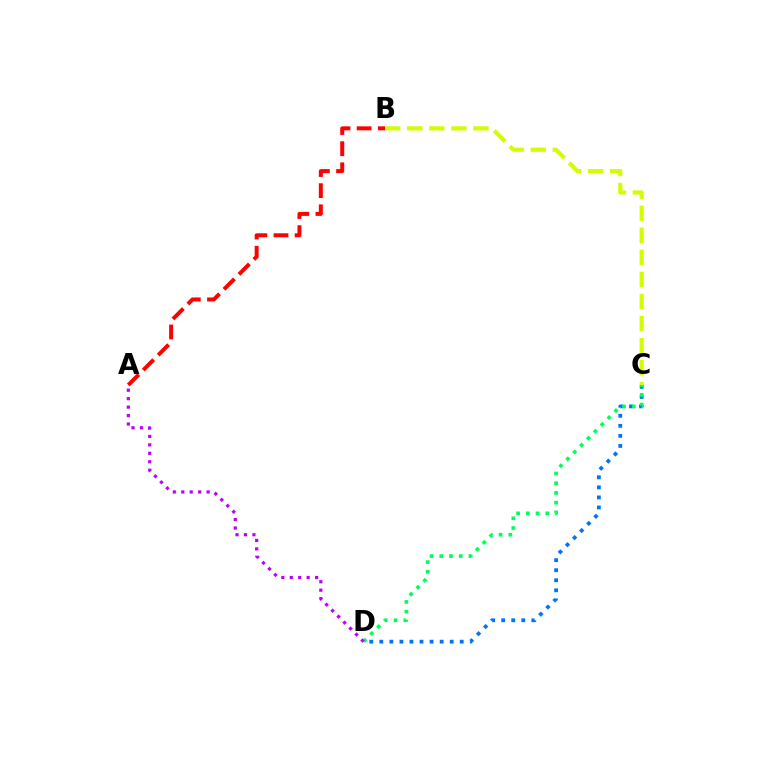{('C', 'D'): [{'color': '#0074ff', 'line_style': 'dotted', 'thickness': 2.73}, {'color': '#00ff5c', 'line_style': 'dotted', 'thickness': 2.65}], ('A', 'B'): [{'color': '#ff0000', 'line_style': 'dashed', 'thickness': 2.87}], ('B', 'C'): [{'color': '#d1ff00', 'line_style': 'dashed', 'thickness': 3.0}], ('A', 'D'): [{'color': '#b900ff', 'line_style': 'dotted', 'thickness': 2.3}]}